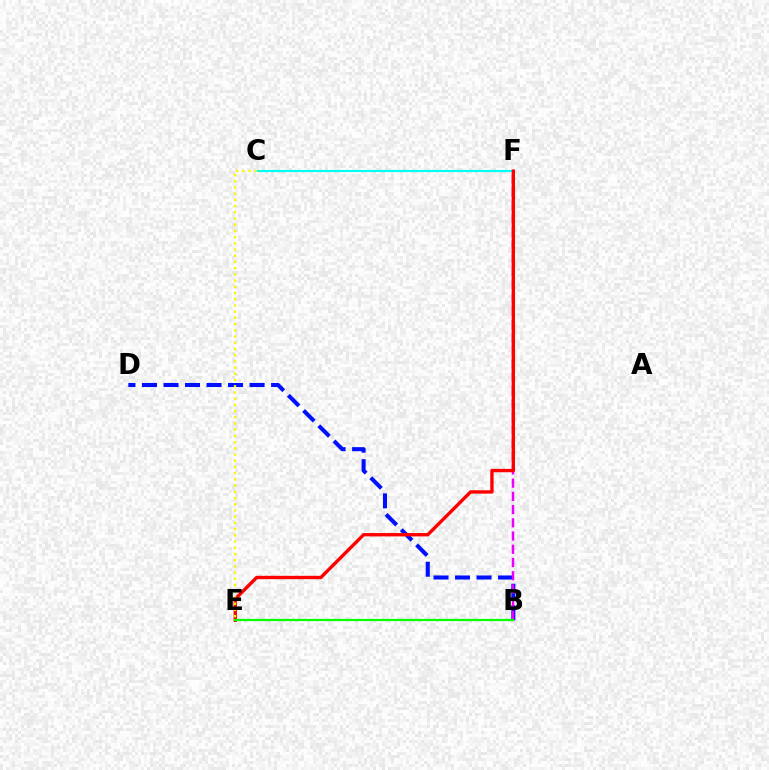{('C', 'F'): [{'color': '#00fff6', 'line_style': 'solid', 'thickness': 1.55}], ('B', 'D'): [{'color': '#0010ff', 'line_style': 'dashed', 'thickness': 2.92}], ('B', 'F'): [{'color': '#ee00ff', 'line_style': 'dashed', 'thickness': 1.8}], ('E', 'F'): [{'color': '#ff0000', 'line_style': 'solid', 'thickness': 2.42}], ('B', 'E'): [{'color': '#08ff00', 'line_style': 'solid', 'thickness': 1.6}], ('C', 'E'): [{'color': '#fcf500', 'line_style': 'dotted', 'thickness': 1.69}]}